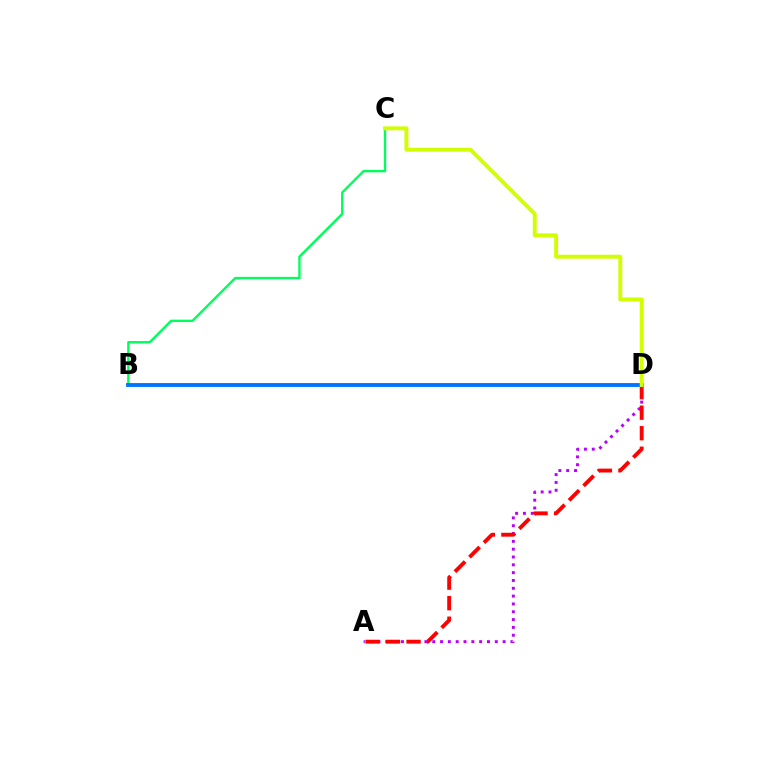{('A', 'D'): [{'color': '#b900ff', 'line_style': 'dotted', 'thickness': 2.13}, {'color': '#ff0000', 'line_style': 'dashed', 'thickness': 2.79}], ('B', 'C'): [{'color': '#00ff5c', 'line_style': 'solid', 'thickness': 1.71}], ('B', 'D'): [{'color': '#0074ff', 'line_style': 'solid', 'thickness': 2.78}], ('C', 'D'): [{'color': '#d1ff00', 'line_style': 'solid', 'thickness': 2.81}]}